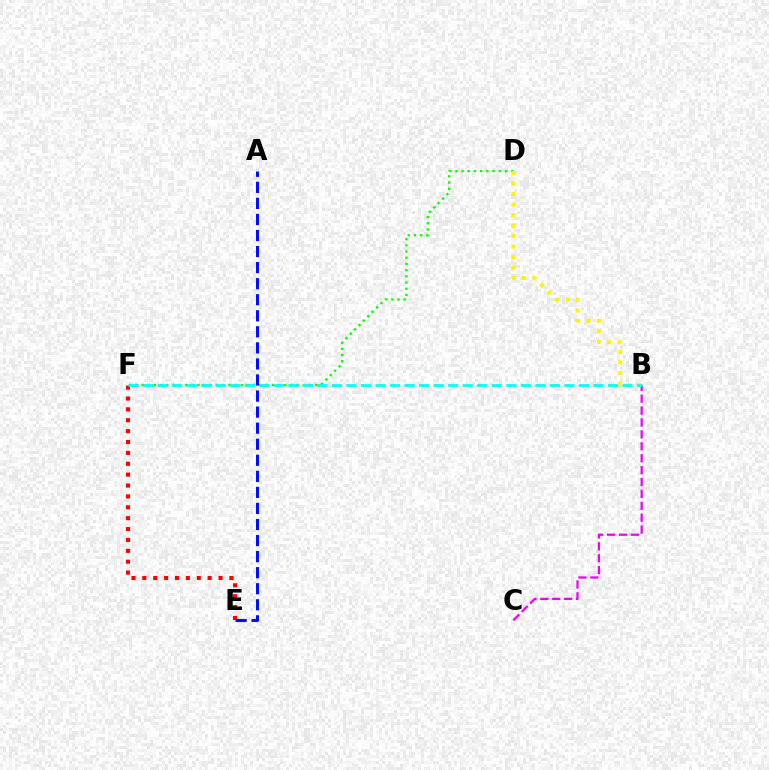{('E', 'F'): [{'color': '#ff0000', 'line_style': 'dotted', 'thickness': 2.96}], ('D', 'F'): [{'color': '#08ff00', 'line_style': 'dotted', 'thickness': 1.69}], ('B', 'C'): [{'color': '#ee00ff', 'line_style': 'dashed', 'thickness': 1.62}], ('B', 'D'): [{'color': '#fcf500', 'line_style': 'dotted', 'thickness': 2.86}], ('A', 'E'): [{'color': '#0010ff', 'line_style': 'dashed', 'thickness': 2.18}], ('B', 'F'): [{'color': '#00fff6', 'line_style': 'dashed', 'thickness': 1.97}]}